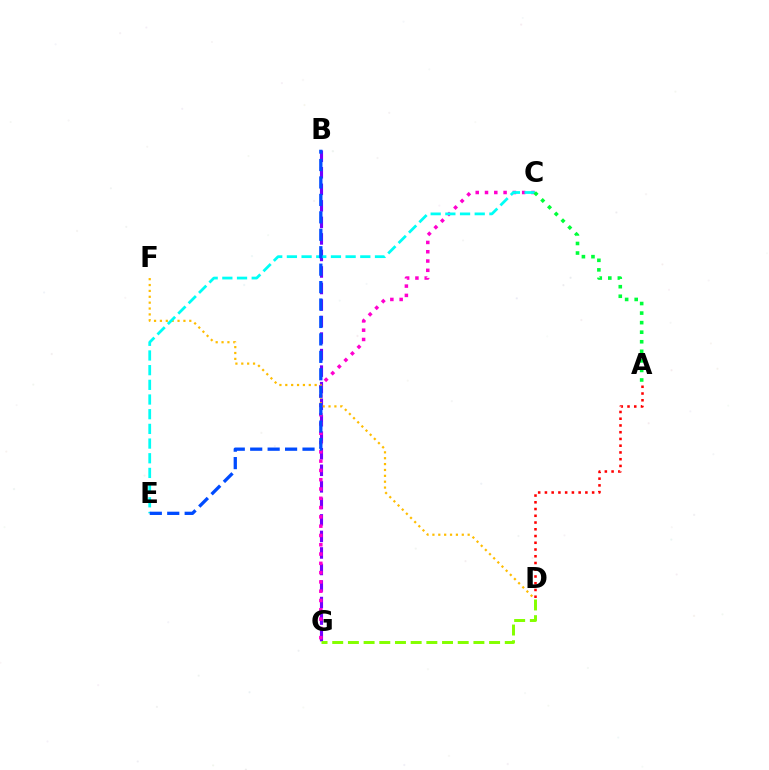{('B', 'G'): [{'color': '#7200ff', 'line_style': 'dashed', 'thickness': 2.25}], ('C', 'G'): [{'color': '#ff00cf', 'line_style': 'dotted', 'thickness': 2.52}], ('D', 'F'): [{'color': '#ffbd00', 'line_style': 'dotted', 'thickness': 1.6}], ('A', 'D'): [{'color': '#ff0000', 'line_style': 'dotted', 'thickness': 1.83}], ('C', 'E'): [{'color': '#00fff6', 'line_style': 'dashed', 'thickness': 1.99}], ('A', 'C'): [{'color': '#00ff39', 'line_style': 'dotted', 'thickness': 2.6}], ('B', 'E'): [{'color': '#004bff', 'line_style': 'dashed', 'thickness': 2.37}], ('D', 'G'): [{'color': '#84ff00', 'line_style': 'dashed', 'thickness': 2.13}]}